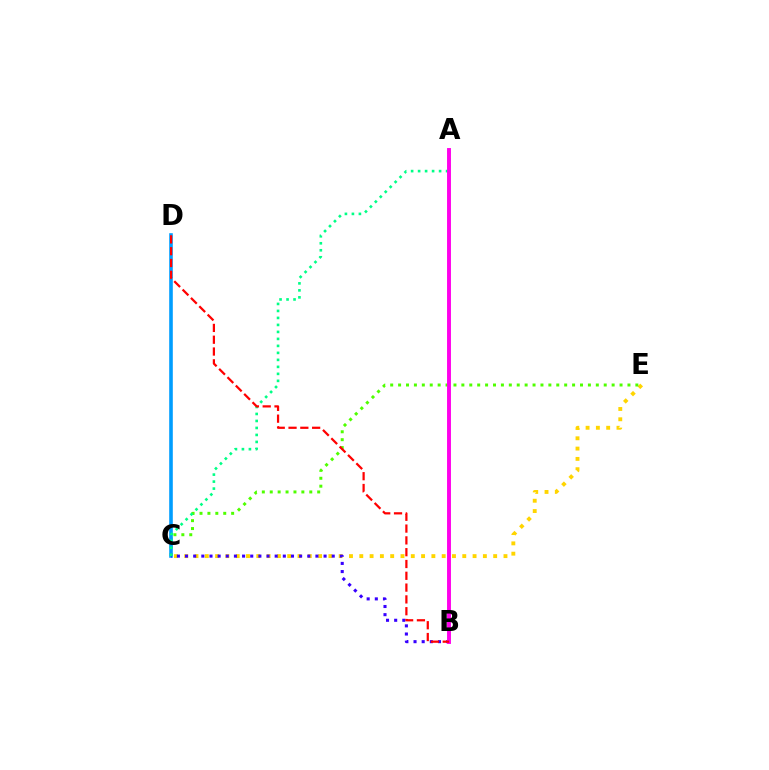{('C', 'E'): [{'color': '#ffd500', 'line_style': 'dotted', 'thickness': 2.8}, {'color': '#4fff00', 'line_style': 'dotted', 'thickness': 2.15}], ('C', 'D'): [{'color': '#009eff', 'line_style': 'solid', 'thickness': 2.59}], ('B', 'C'): [{'color': '#3700ff', 'line_style': 'dotted', 'thickness': 2.21}], ('A', 'C'): [{'color': '#00ff86', 'line_style': 'dotted', 'thickness': 1.9}], ('A', 'B'): [{'color': '#ff00ed', 'line_style': 'solid', 'thickness': 2.81}], ('B', 'D'): [{'color': '#ff0000', 'line_style': 'dashed', 'thickness': 1.6}]}